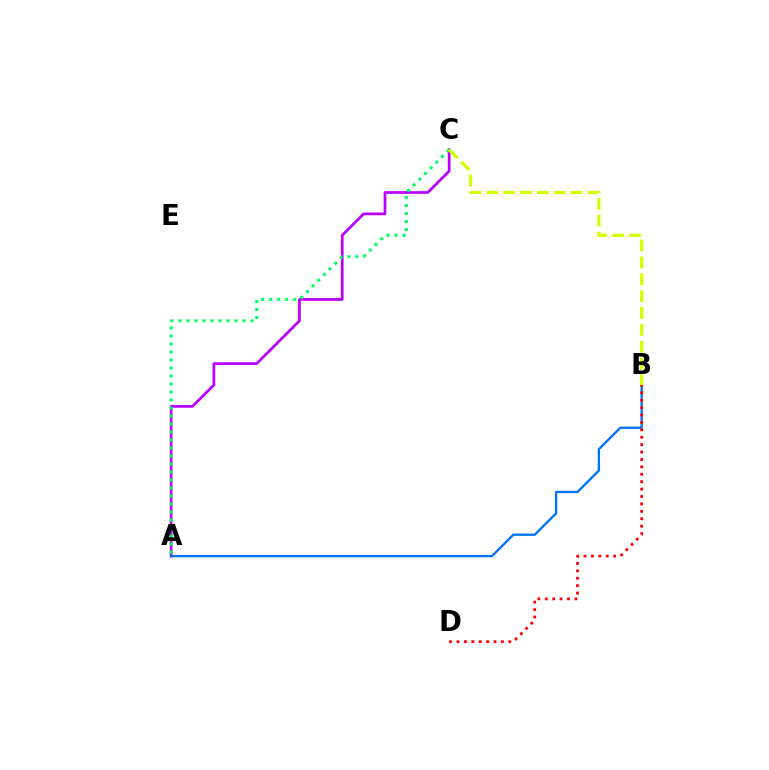{('A', 'C'): [{'color': '#b900ff', 'line_style': 'solid', 'thickness': 1.96}, {'color': '#00ff5c', 'line_style': 'dotted', 'thickness': 2.17}], ('A', 'B'): [{'color': '#0074ff', 'line_style': 'solid', 'thickness': 1.67}], ('B', 'D'): [{'color': '#ff0000', 'line_style': 'dotted', 'thickness': 2.01}], ('B', 'C'): [{'color': '#d1ff00', 'line_style': 'dashed', 'thickness': 2.29}]}